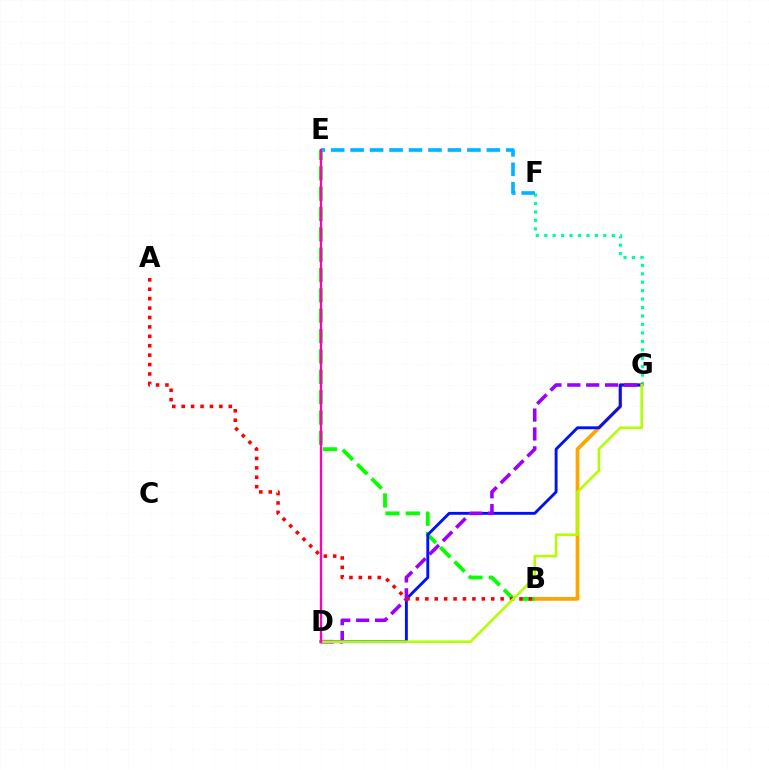{('F', 'G'): [{'color': '#00ff9d', 'line_style': 'dotted', 'thickness': 2.29}], ('B', 'G'): [{'color': '#ffa500', 'line_style': 'solid', 'thickness': 2.69}], ('B', 'E'): [{'color': '#08ff00', 'line_style': 'dashed', 'thickness': 2.76}], ('D', 'G'): [{'color': '#0010ff', 'line_style': 'solid', 'thickness': 2.07}, {'color': '#9b00ff', 'line_style': 'dashed', 'thickness': 2.56}, {'color': '#b3ff00', 'line_style': 'solid', 'thickness': 1.86}], ('E', 'F'): [{'color': '#00b5ff', 'line_style': 'dashed', 'thickness': 2.64}], ('A', 'B'): [{'color': '#ff0000', 'line_style': 'dotted', 'thickness': 2.56}], ('D', 'E'): [{'color': '#ff00bd', 'line_style': 'solid', 'thickness': 1.68}]}